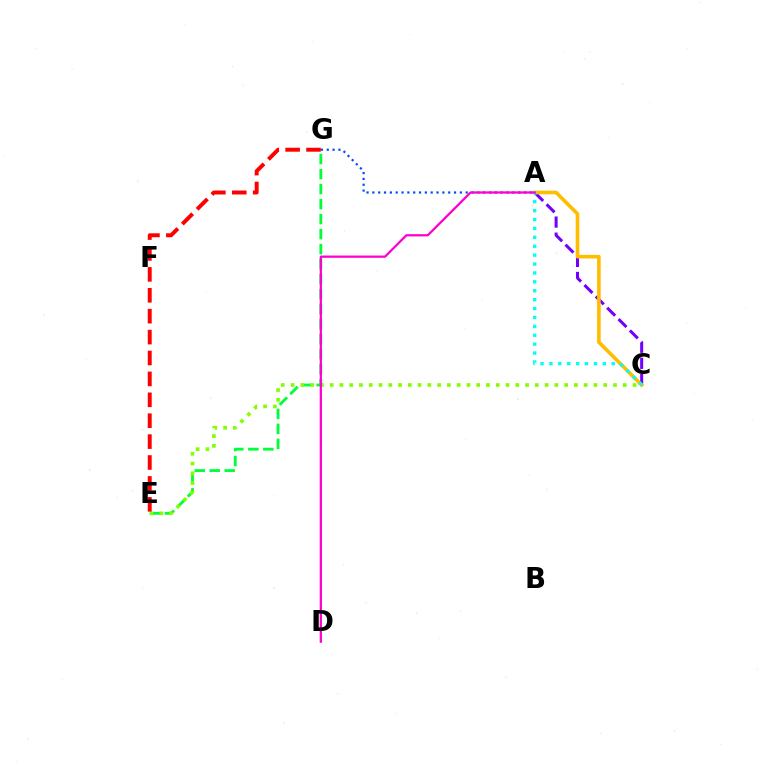{('E', 'G'): [{'color': '#00ff39', 'line_style': 'dashed', 'thickness': 2.04}, {'color': '#ff0000', 'line_style': 'dashed', 'thickness': 2.84}], ('A', 'G'): [{'color': '#004bff', 'line_style': 'dotted', 'thickness': 1.59}], ('A', 'C'): [{'color': '#7200ff', 'line_style': 'dashed', 'thickness': 2.18}, {'color': '#ffbd00', 'line_style': 'solid', 'thickness': 2.61}, {'color': '#00fff6', 'line_style': 'dotted', 'thickness': 2.42}], ('C', 'E'): [{'color': '#84ff00', 'line_style': 'dotted', 'thickness': 2.65}], ('A', 'D'): [{'color': '#ff00cf', 'line_style': 'solid', 'thickness': 1.63}]}